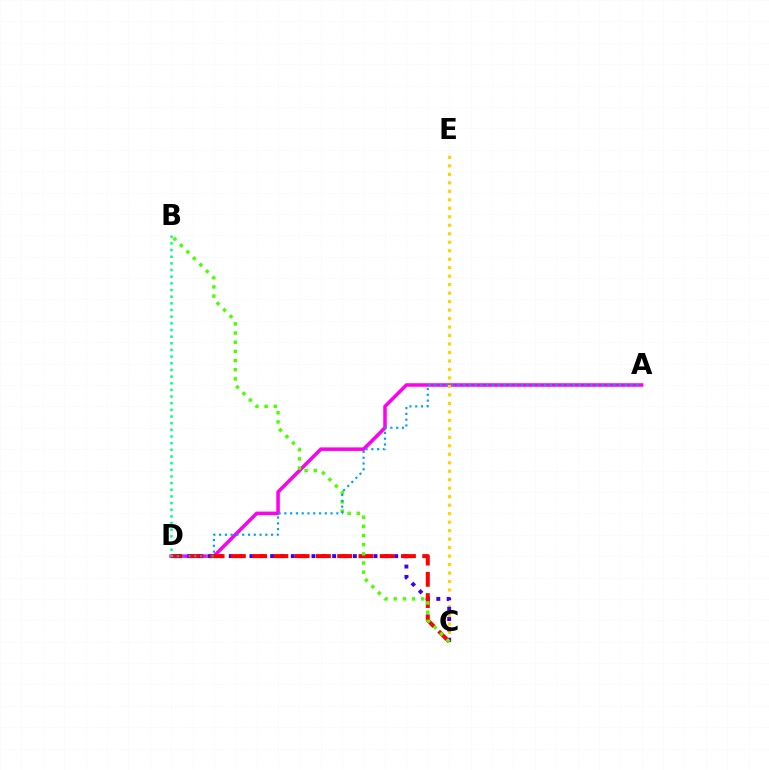{('A', 'D'): [{'color': '#ff00ed', 'line_style': 'solid', 'thickness': 2.54}, {'color': '#009eff', 'line_style': 'dotted', 'thickness': 1.57}], ('C', 'E'): [{'color': '#ffd500', 'line_style': 'dotted', 'thickness': 2.3}], ('C', 'D'): [{'color': '#3700ff', 'line_style': 'dotted', 'thickness': 2.81}, {'color': '#ff0000', 'line_style': 'dashed', 'thickness': 2.89}], ('B', 'C'): [{'color': '#4fff00', 'line_style': 'dotted', 'thickness': 2.49}], ('B', 'D'): [{'color': '#00ff86', 'line_style': 'dotted', 'thickness': 1.81}]}